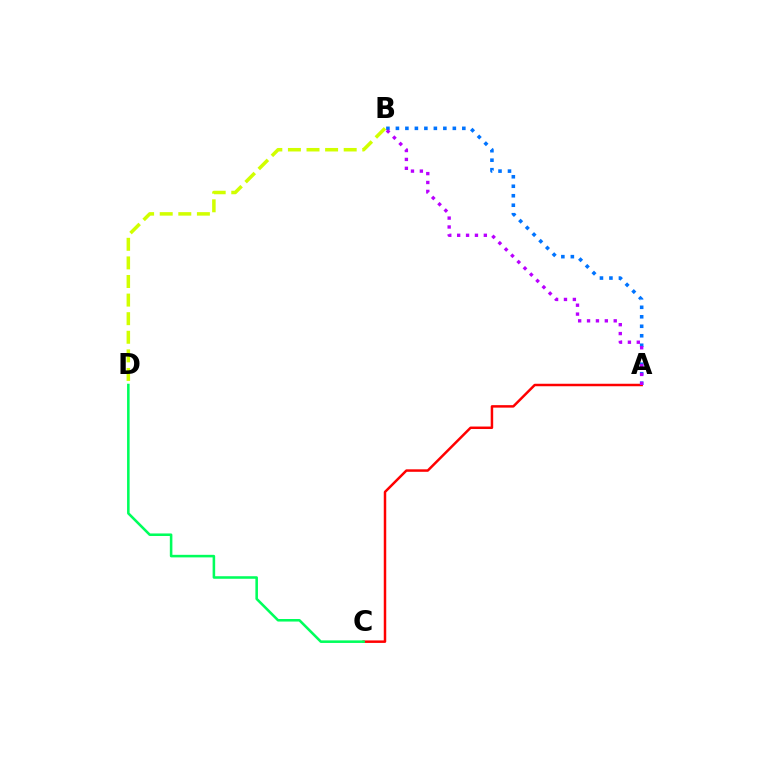{('A', 'C'): [{'color': '#ff0000', 'line_style': 'solid', 'thickness': 1.79}], ('A', 'B'): [{'color': '#0074ff', 'line_style': 'dotted', 'thickness': 2.58}, {'color': '#b900ff', 'line_style': 'dotted', 'thickness': 2.42}], ('B', 'D'): [{'color': '#d1ff00', 'line_style': 'dashed', 'thickness': 2.53}], ('C', 'D'): [{'color': '#00ff5c', 'line_style': 'solid', 'thickness': 1.84}]}